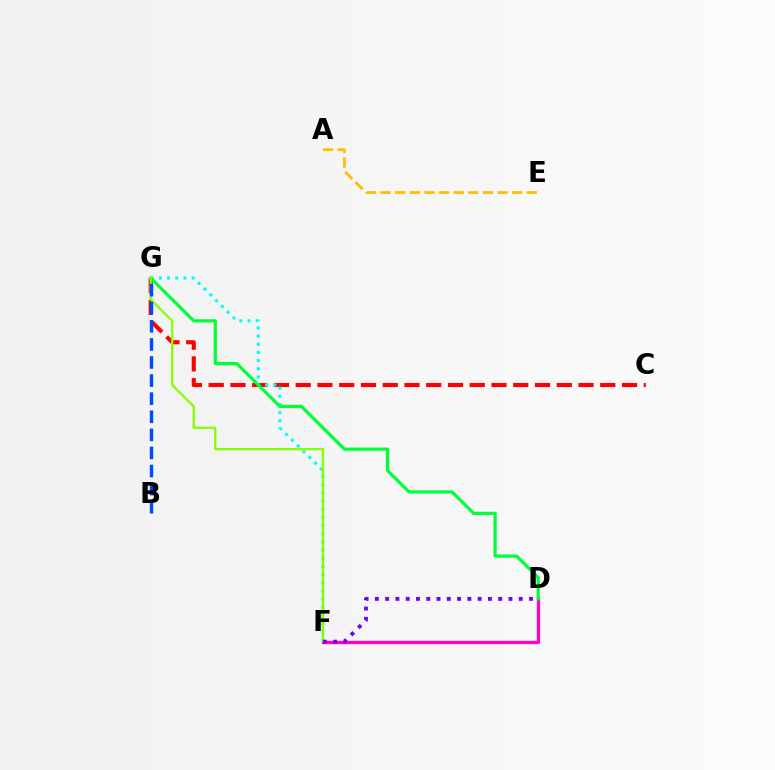{('A', 'E'): [{'color': '#ffbd00', 'line_style': 'dashed', 'thickness': 1.99}], ('D', 'F'): [{'color': '#ff00cf', 'line_style': 'solid', 'thickness': 2.39}, {'color': '#7200ff', 'line_style': 'dotted', 'thickness': 2.79}], ('C', 'G'): [{'color': '#ff0000', 'line_style': 'dashed', 'thickness': 2.96}], ('F', 'G'): [{'color': '#00fff6', 'line_style': 'dotted', 'thickness': 2.22}, {'color': '#84ff00', 'line_style': 'solid', 'thickness': 1.65}], ('D', 'G'): [{'color': '#00ff39', 'line_style': 'solid', 'thickness': 2.3}], ('B', 'G'): [{'color': '#004bff', 'line_style': 'dashed', 'thickness': 2.46}]}